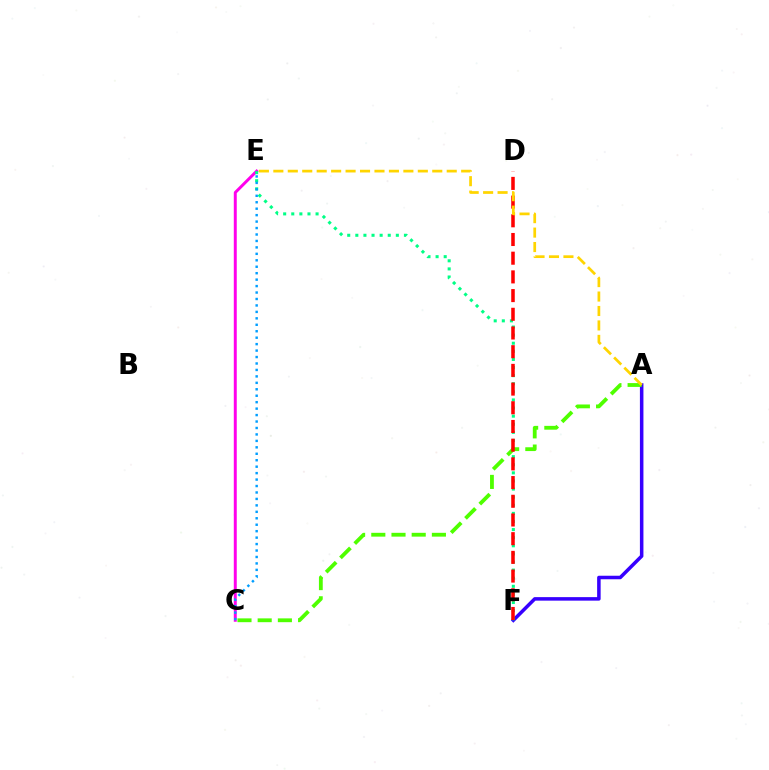{('C', 'E'): [{'color': '#ff00ed', 'line_style': 'solid', 'thickness': 2.13}, {'color': '#009eff', 'line_style': 'dotted', 'thickness': 1.75}], ('A', 'F'): [{'color': '#3700ff', 'line_style': 'solid', 'thickness': 2.54}], ('E', 'F'): [{'color': '#00ff86', 'line_style': 'dotted', 'thickness': 2.2}], ('A', 'C'): [{'color': '#4fff00', 'line_style': 'dashed', 'thickness': 2.74}], ('D', 'F'): [{'color': '#ff0000', 'line_style': 'dashed', 'thickness': 2.54}], ('A', 'E'): [{'color': '#ffd500', 'line_style': 'dashed', 'thickness': 1.96}]}